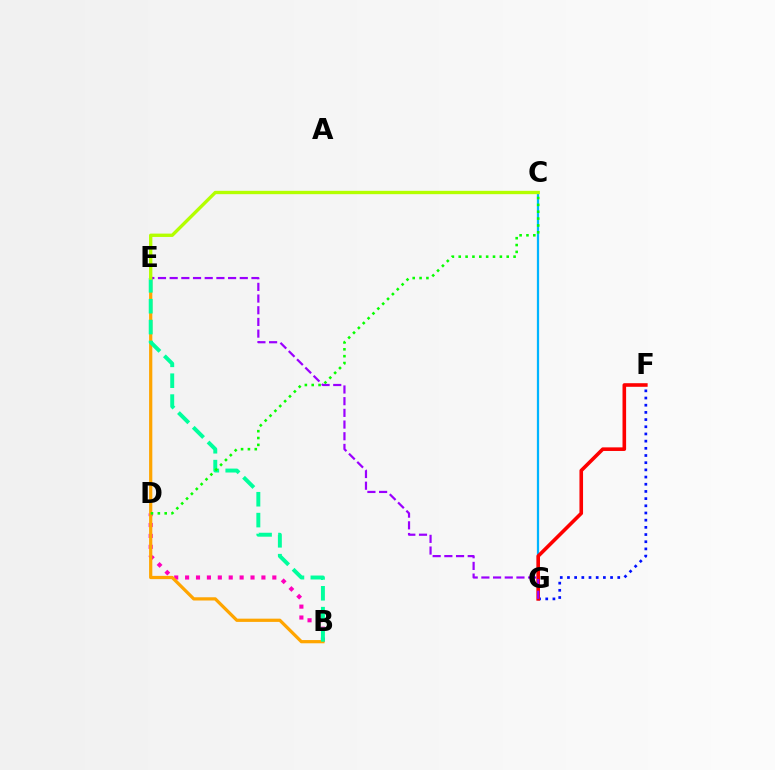{('B', 'D'): [{'color': '#ff00bd', 'line_style': 'dotted', 'thickness': 2.96}], ('F', 'G'): [{'color': '#0010ff', 'line_style': 'dotted', 'thickness': 1.95}, {'color': '#ff0000', 'line_style': 'solid', 'thickness': 2.59}], ('C', 'G'): [{'color': '#00b5ff', 'line_style': 'solid', 'thickness': 1.62}], ('B', 'E'): [{'color': '#ffa500', 'line_style': 'solid', 'thickness': 2.33}, {'color': '#00ff9d', 'line_style': 'dashed', 'thickness': 2.83}], ('C', 'D'): [{'color': '#08ff00', 'line_style': 'dotted', 'thickness': 1.86}], ('E', 'G'): [{'color': '#9b00ff', 'line_style': 'dashed', 'thickness': 1.59}], ('C', 'E'): [{'color': '#b3ff00', 'line_style': 'solid', 'thickness': 2.41}]}